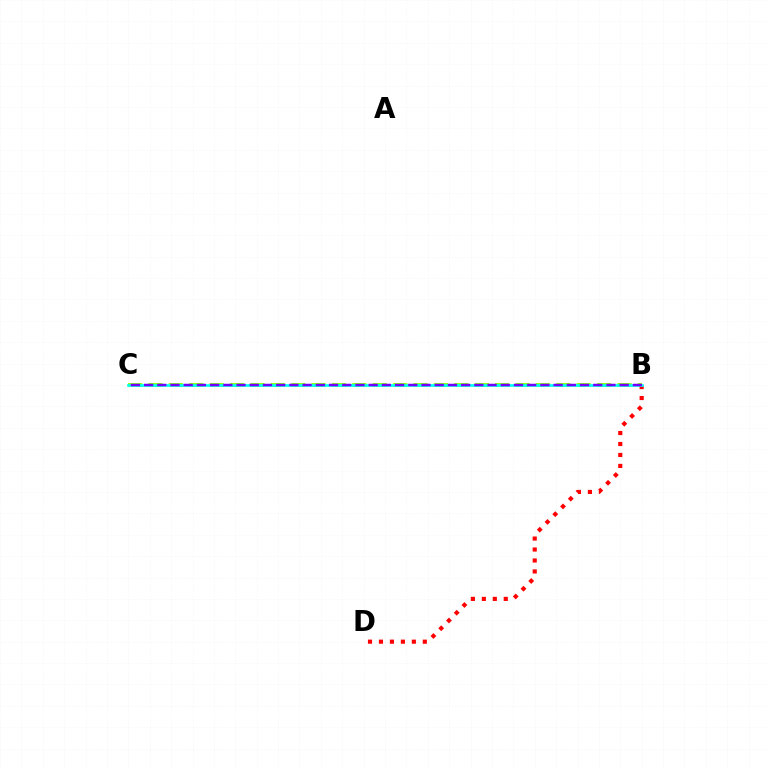{('B', 'C'): [{'color': '#84ff00', 'line_style': 'dashed', 'thickness': 2.77}, {'color': '#00fff6', 'line_style': 'solid', 'thickness': 1.92}, {'color': '#7200ff', 'line_style': 'dashed', 'thickness': 1.79}], ('B', 'D'): [{'color': '#ff0000', 'line_style': 'dotted', 'thickness': 2.98}]}